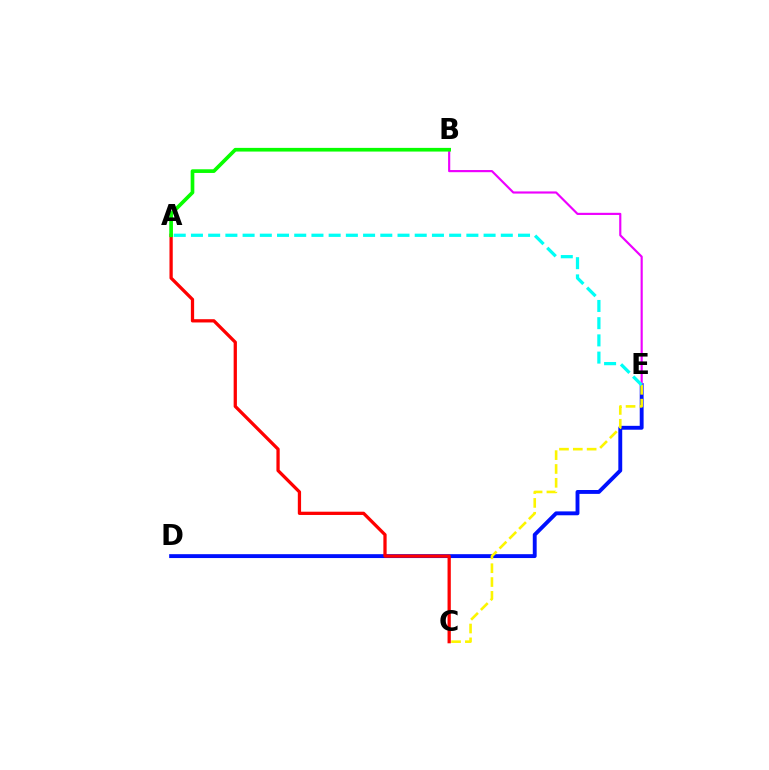{('D', 'E'): [{'color': '#0010ff', 'line_style': 'solid', 'thickness': 2.79}], ('B', 'E'): [{'color': '#ee00ff', 'line_style': 'solid', 'thickness': 1.55}], ('C', 'E'): [{'color': '#fcf500', 'line_style': 'dashed', 'thickness': 1.88}], ('A', 'E'): [{'color': '#00fff6', 'line_style': 'dashed', 'thickness': 2.34}], ('A', 'C'): [{'color': '#ff0000', 'line_style': 'solid', 'thickness': 2.35}], ('A', 'B'): [{'color': '#08ff00', 'line_style': 'solid', 'thickness': 2.65}]}